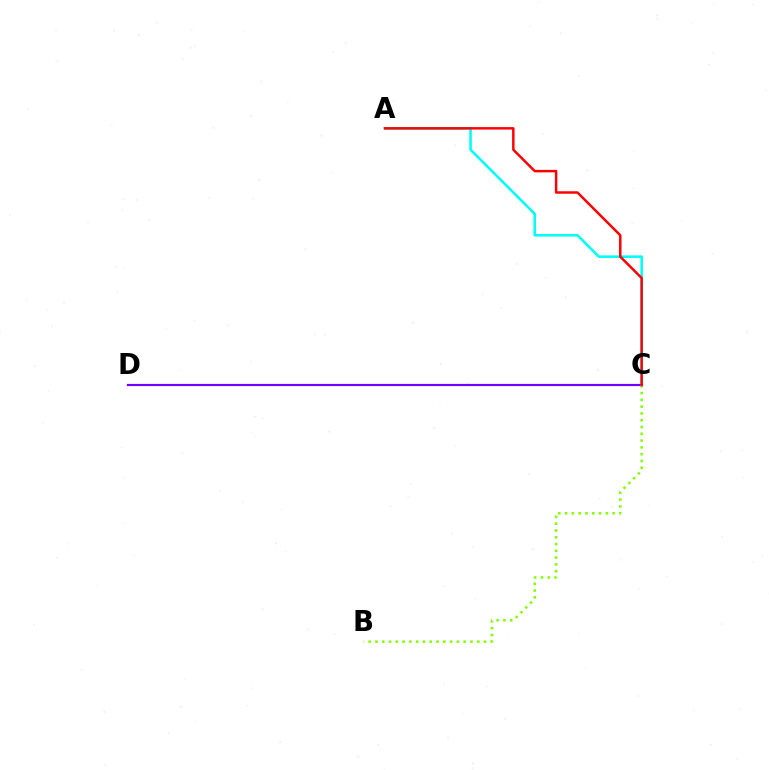{('A', 'C'): [{'color': '#00fff6', 'line_style': 'solid', 'thickness': 1.85}, {'color': '#ff0000', 'line_style': 'solid', 'thickness': 1.78}], ('C', 'D'): [{'color': '#7200ff', 'line_style': 'solid', 'thickness': 1.57}], ('B', 'C'): [{'color': '#84ff00', 'line_style': 'dotted', 'thickness': 1.84}]}